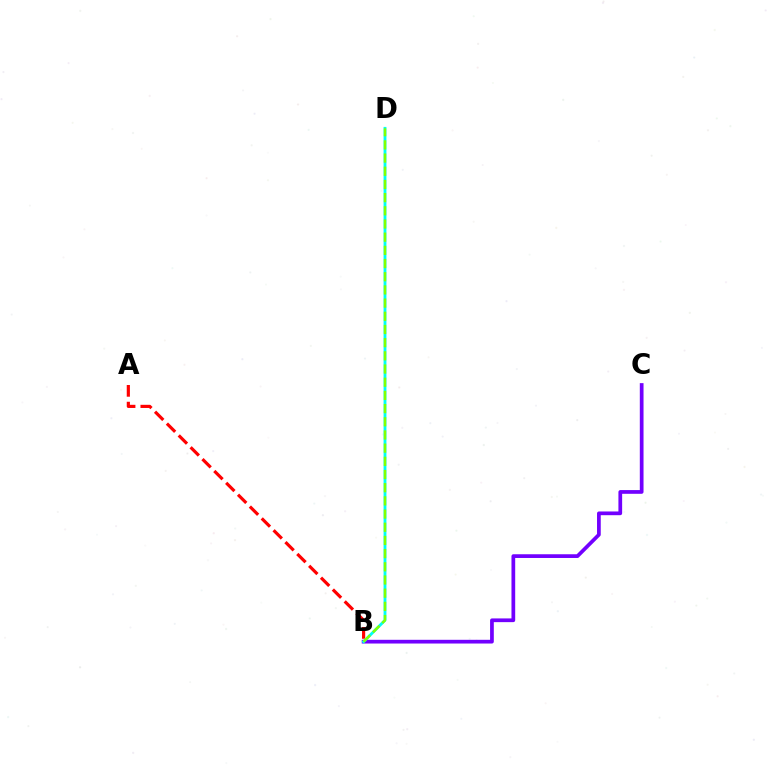{('B', 'C'): [{'color': '#7200ff', 'line_style': 'solid', 'thickness': 2.68}], ('A', 'B'): [{'color': '#ff0000', 'line_style': 'dashed', 'thickness': 2.28}], ('B', 'D'): [{'color': '#00fff6', 'line_style': 'solid', 'thickness': 2.05}, {'color': '#84ff00', 'line_style': 'dashed', 'thickness': 1.79}]}